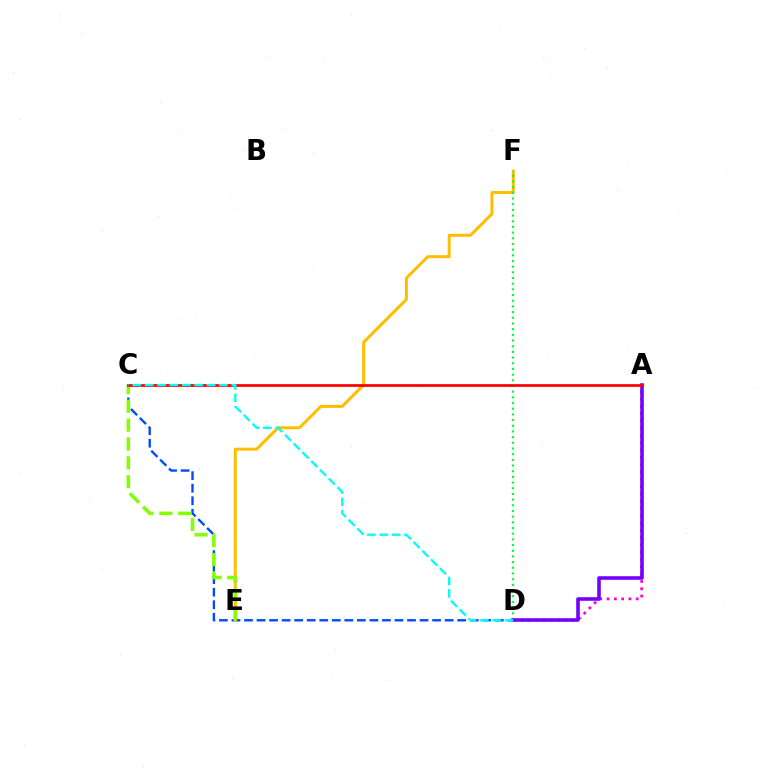{('C', 'D'): [{'color': '#004bff', 'line_style': 'dashed', 'thickness': 1.7}, {'color': '#00fff6', 'line_style': 'dashed', 'thickness': 1.68}], ('E', 'F'): [{'color': '#ffbd00', 'line_style': 'solid', 'thickness': 2.15}], ('A', 'D'): [{'color': '#ff00cf', 'line_style': 'dotted', 'thickness': 1.98}, {'color': '#7200ff', 'line_style': 'solid', 'thickness': 2.58}], ('D', 'F'): [{'color': '#00ff39', 'line_style': 'dotted', 'thickness': 1.54}], ('C', 'E'): [{'color': '#84ff00', 'line_style': 'dashed', 'thickness': 2.56}], ('A', 'C'): [{'color': '#ff0000', 'line_style': 'solid', 'thickness': 1.97}]}